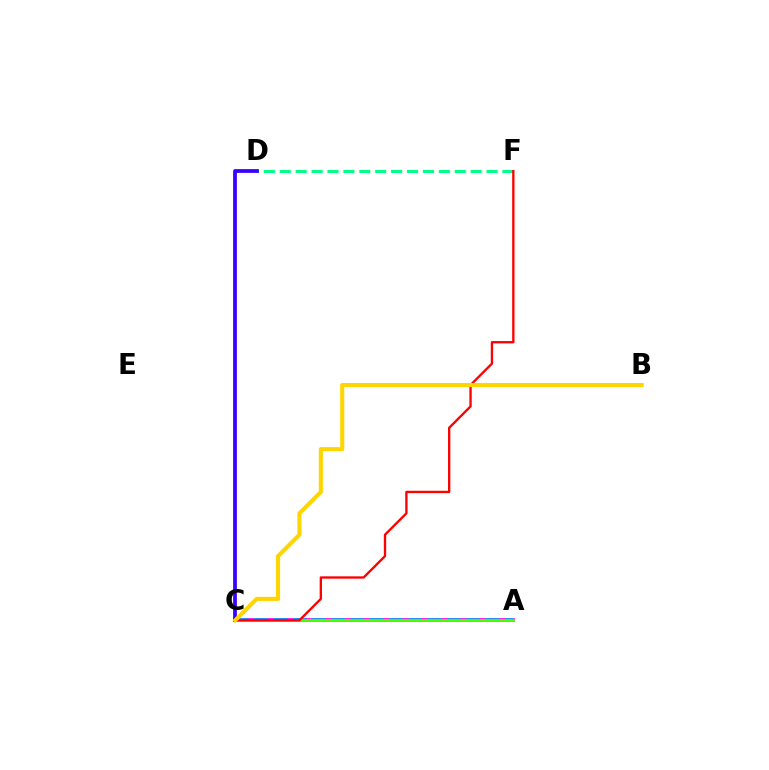{('A', 'C'): [{'color': '#ff00ed', 'line_style': 'solid', 'thickness': 2.64}, {'color': '#009eff', 'line_style': 'dashed', 'thickness': 2.62}, {'color': '#4fff00', 'line_style': 'solid', 'thickness': 1.98}], ('D', 'F'): [{'color': '#00ff86', 'line_style': 'dashed', 'thickness': 2.16}], ('C', 'F'): [{'color': '#ff0000', 'line_style': 'solid', 'thickness': 1.68}], ('C', 'D'): [{'color': '#3700ff', 'line_style': 'solid', 'thickness': 2.71}], ('B', 'C'): [{'color': '#ffd500', 'line_style': 'solid', 'thickness': 2.94}]}